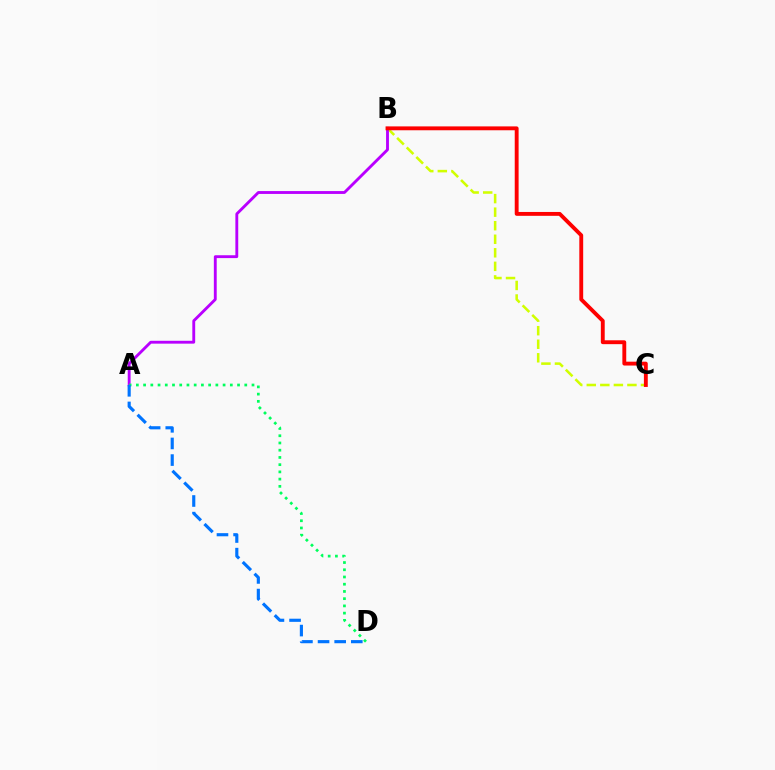{('B', 'C'): [{'color': '#d1ff00', 'line_style': 'dashed', 'thickness': 1.84}, {'color': '#ff0000', 'line_style': 'solid', 'thickness': 2.78}], ('A', 'B'): [{'color': '#b900ff', 'line_style': 'solid', 'thickness': 2.06}], ('A', 'D'): [{'color': '#00ff5c', 'line_style': 'dotted', 'thickness': 1.96}, {'color': '#0074ff', 'line_style': 'dashed', 'thickness': 2.26}]}